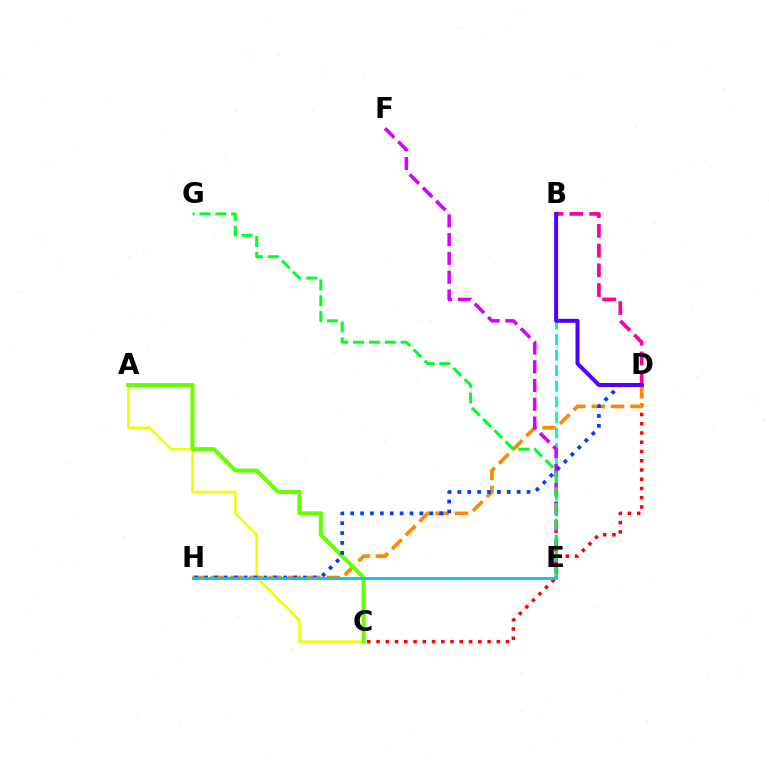{('B', 'E'): [{'color': '#00ffaf', 'line_style': 'dashed', 'thickness': 2.11}], ('A', 'C'): [{'color': '#eeff00', 'line_style': 'solid', 'thickness': 1.82}, {'color': '#66ff00', 'line_style': 'solid', 'thickness': 2.93}], ('C', 'D'): [{'color': '#ff0000', 'line_style': 'dotted', 'thickness': 2.51}], ('D', 'H'): [{'color': '#ff8800', 'line_style': 'dashed', 'thickness': 2.63}, {'color': '#003fff', 'line_style': 'dotted', 'thickness': 2.69}], ('E', 'F'): [{'color': '#d600ff', 'line_style': 'dashed', 'thickness': 2.55}], ('B', 'D'): [{'color': '#ff00a0', 'line_style': 'dashed', 'thickness': 2.68}, {'color': '#4f00ff', 'line_style': 'solid', 'thickness': 2.86}], ('E', 'G'): [{'color': '#00ff27', 'line_style': 'dashed', 'thickness': 2.15}], ('E', 'H'): [{'color': '#00c7ff', 'line_style': 'solid', 'thickness': 2.07}]}